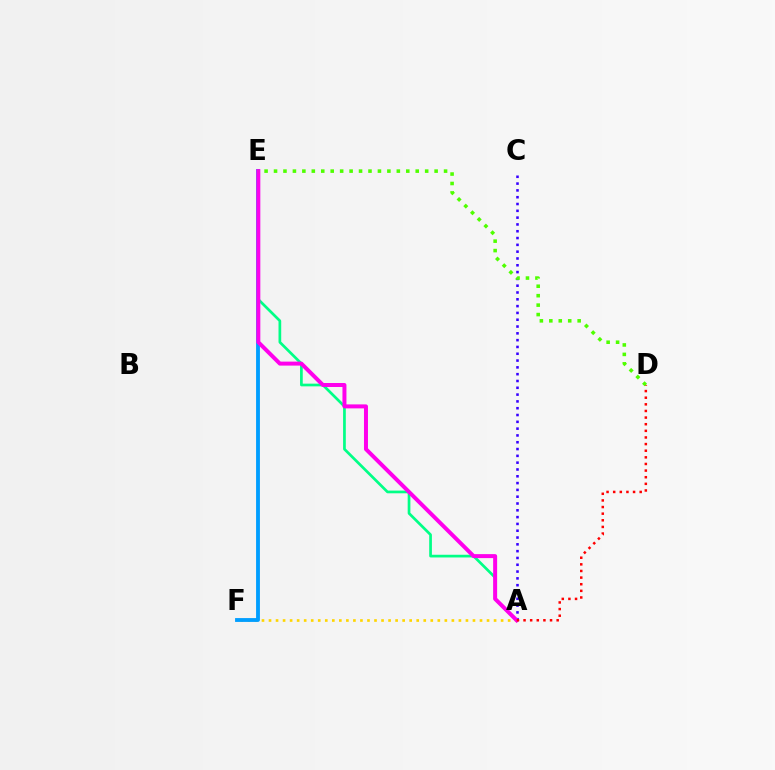{('A', 'F'): [{'color': '#ffd500', 'line_style': 'dotted', 'thickness': 1.91}], ('A', 'E'): [{'color': '#00ff86', 'line_style': 'solid', 'thickness': 1.95}, {'color': '#ff00ed', 'line_style': 'solid', 'thickness': 2.87}], ('A', 'C'): [{'color': '#3700ff', 'line_style': 'dotted', 'thickness': 1.85}], ('E', 'F'): [{'color': '#009eff', 'line_style': 'solid', 'thickness': 2.76}], ('A', 'D'): [{'color': '#ff0000', 'line_style': 'dotted', 'thickness': 1.8}], ('D', 'E'): [{'color': '#4fff00', 'line_style': 'dotted', 'thickness': 2.57}]}